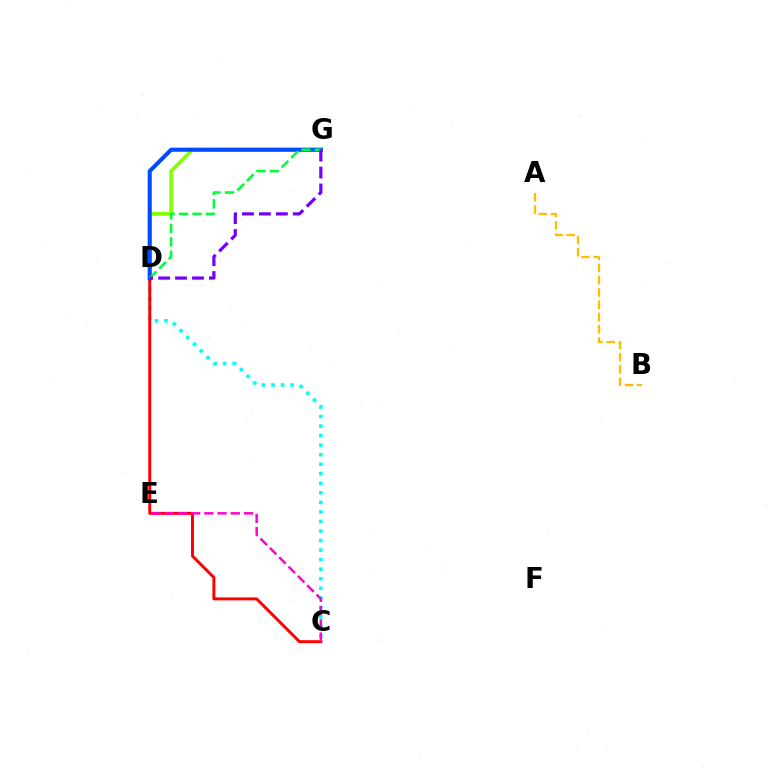{('D', 'G'): [{'color': '#84ff00', 'line_style': 'solid', 'thickness': 2.66}, {'color': '#004bff', 'line_style': 'solid', 'thickness': 2.94}, {'color': '#00ff39', 'line_style': 'dashed', 'thickness': 1.83}, {'color': '#7200ff', 'line_style': 'dashed', 'thickness': 2.3}], ('C', 'D'): [{'color': '#00fff6', 'line_style': 'dotted', 'thickness': 2.59}, {'color': '#ff0000', 'line_style': 'solid', 'thickness': 2.12}], ('C', 'E'): [{'color': '#ff00cf', 'line_style': 'dashed', 'thickness': 1.79}], ('A', 'B'): [{'color': '#ffbd00', 'line_style': 'dashed', 'thickness': 1.66}]}